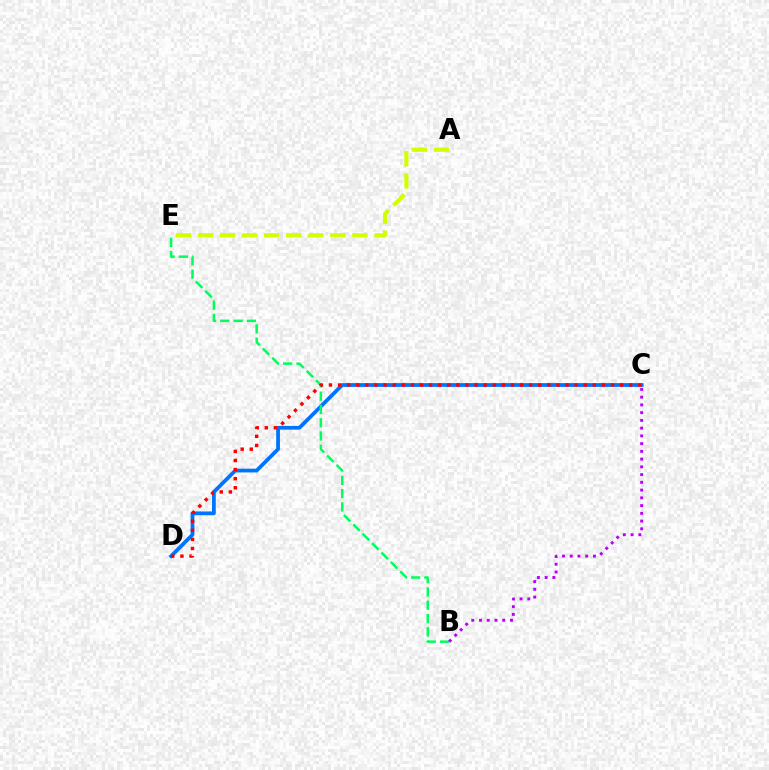{('C', 'D'): [{'color': '#0074ff', 'line_style': 'solid', 'thickness': 2.71}, {'color': '#ff0000', 'line_style': 'dotted', 'thickness': 2.47}], ('B', 'E'): [{'color': '#00ff5c', 'line_style': 'dashed', 'thickness': 1.81}], ('A', 'E'): [{'color': '#d1ff00', 'line_style': 'dashed', 'thickness': 3.0}], ('B', 'C'): [{'color': '#b900ff', 'line_style': 'dotted', 'thickness': 2.1}]}